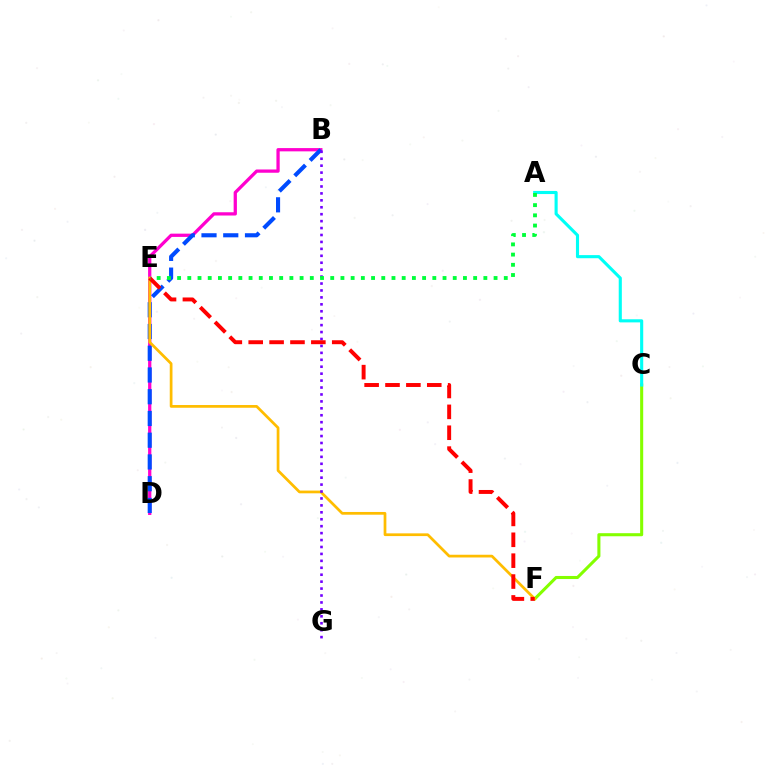{('C', 'F'): [{'color': '#84ff00', 'line_style': 'solid', 'thickness': 2.21}], ('B', 'D'): [{'color': '#ff00cf', 'line_style': 'solid', 'thickness': 2.35}, {'color': '#004bff', 'line_style': 'dashed', 'thickness': 2.95}], ('A', 'C'): [{'color': '#00fff6', 'line_style': 'solid', 'thickness': 2.24}], ('E', 'F'): [{'color': '#ffbd00', 'line_style': 'solid', 'thickness': 1.97}, {'color': '#ff0000', 'line_style': 'dashed', 'thickness': 2.84}], ('B', 'G'): [{'color': '#7200ff', 'line_style': 'dotted', 'thickness': 1.88}], ('A', 'E'): [{'color': '#00ff39', 'line_style': 'dotted', 'thickness': 2.77}]}